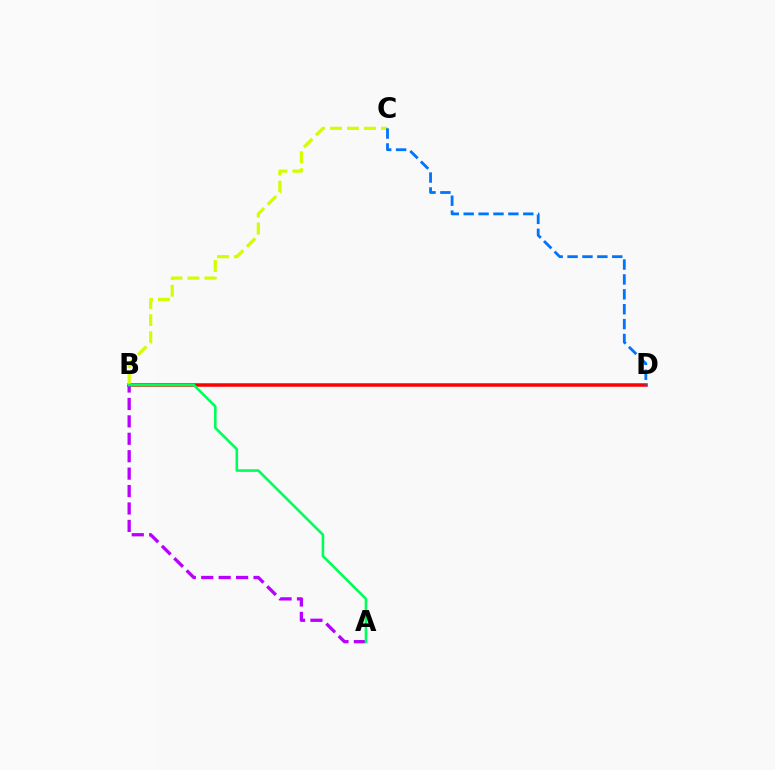{('B', 'D'): [{'color': '#ff0000', 'line_style': 'solid', 'thickness': 2.53}], ('A', 'B'): [{'color': '#b900ff', 'line_style': 'dashed', 'thickness': 2.37}, {'color': '#00ff5c', 'line_style': 'solid', 'thickness': 1.88}], ('B', 'C'): [{'color': '#d1ff00', 'line_style': 'dashed', 'thickness': 2.31}], ('C', 'D'): [{'color': '#0074ff', 'line_style': 'dashed', 'thickness': 2.02}]}